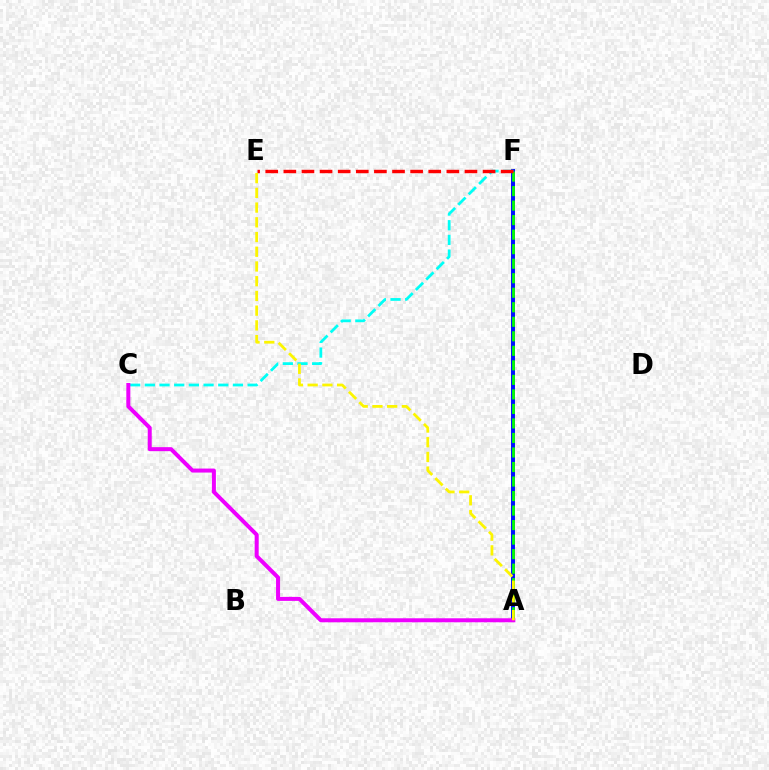{('A', 'F'): [{'color': '#0010ff', 'line_style': 'solid', 'thickness': 2.86}, {'color': '#08ff00', 'line_style': 'dashed', 'thickness': 1.97}], ('C', 'F'): [{'color': '#00fff6', 'line_style': 'dashed', 'thickness': 1.99}], ('A', 'C'): [{'color': '#ee00ff', 'line_style': 'solid', 'thickness': 2.88}], ('E', 'F'): [{'color': '#ff0000', 'line_style': 'dashed', 'thickness': 2.46}], ('A', 'E'): [{'color': '#fcf500', 'line_style': 'dashed', 'thickness': 2.0}]}